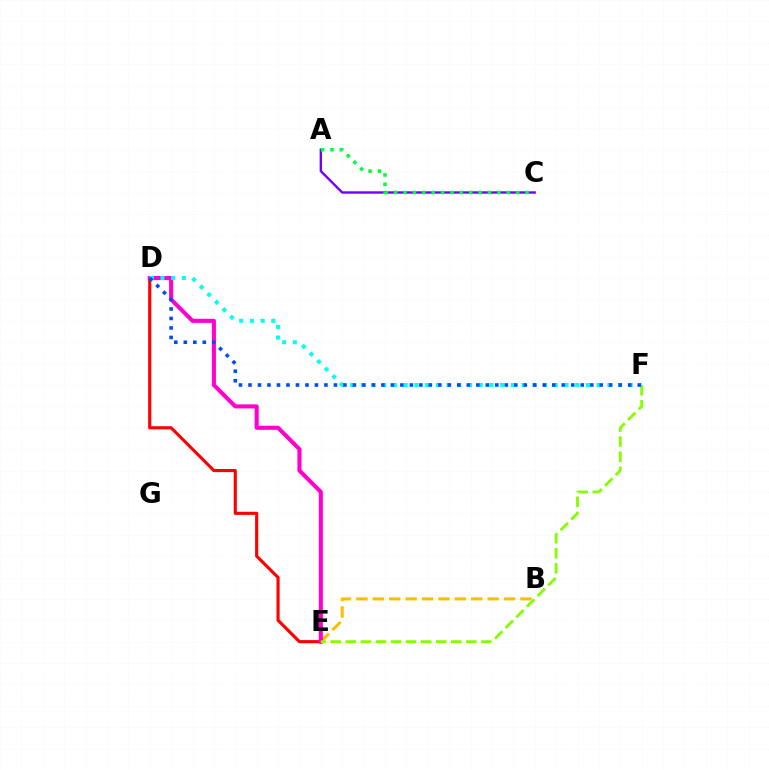{('D', 'E'): [{'color': '#ff0000', 'line_style': 'solid', 'thickness': 2.25}, {'color': '#ff00cf', 'line_style': 'solid', 'thickness': 2.93}], ('B', 'E'): [{'color': '#ffbd00', 'line_style': 'dashed', 'thickness': 2.23}], ('D', 'F'): [{'color': '#00fff6', 'line_style': 'dotted', 'thickness': 2.91}, {'color': '#004bff', 'line_style': 'dotted', 'thickness': 2.58}], ('A', 'C'): [{'color': '#7200ff', 'line_style': 'solid', 'thickness': 1.72}, {'color': '#00ff39', 'line_style': 'dotted', 'thickness': 2.55}], ('E', 'F'): [{'color': '#84ff00', 'line_style': 'dashed', 'thickness': 2.05}]}